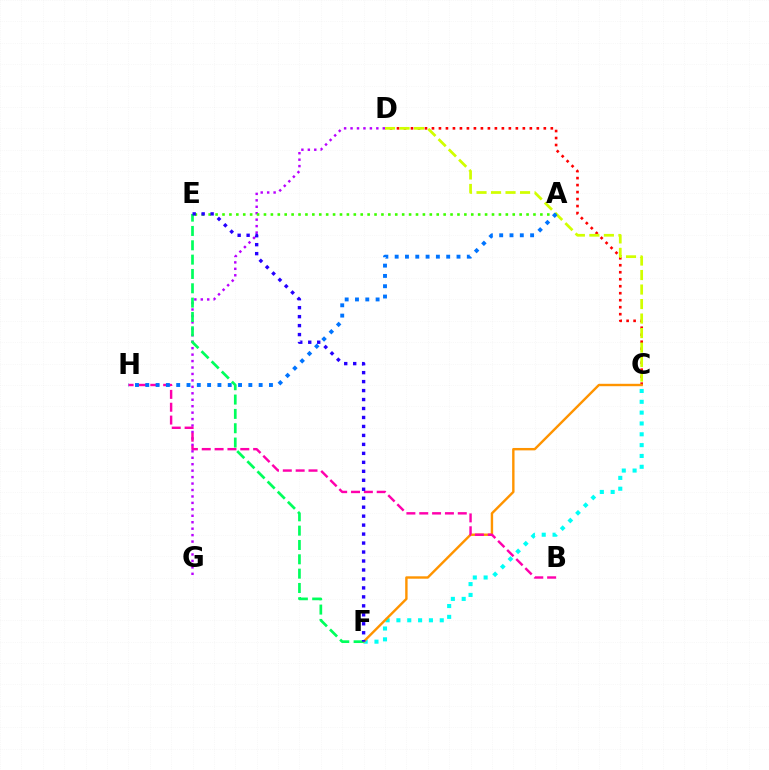{('C', 'F'): [{'color': '#00fff6', 'line_style': 'dotted', 'thickness': 2.94}, {'color': '#ff9400', 'line_style': 'solid', 'thickness': 1.73}], ('C', 'D'): [{'color': '#ff0000', 'line_style': 'dotted', 'thickness': 1.9}, {'color': '#d1ff00', 'line_style': 'dashed', 'thickness': 1.97}], ('D', 'G'): [{'color': '#b900ff', 'line_style': 'dotted', 'thickness': 1.75}], ('B', 'H'): [{'color': '#ff00ac', 'line_style': 'dashed', 'thickness': 1.75}], ('A', 'E'): [{'color': '#3dff00', 'line_style': 'dotted', 'thickness': 1.88}], ('A', 'H'): [{'color': '#0074ff', 'line_style': 'dotted', 'thickness': 2.8}], ('E', 'F'): [{'color': '#00ff5c', 'line_style': 'dashed', 'thickness': 1.95}, {'color': '#2500ff', 'line_style': 'dotted', 'thickness': 2.44}]}